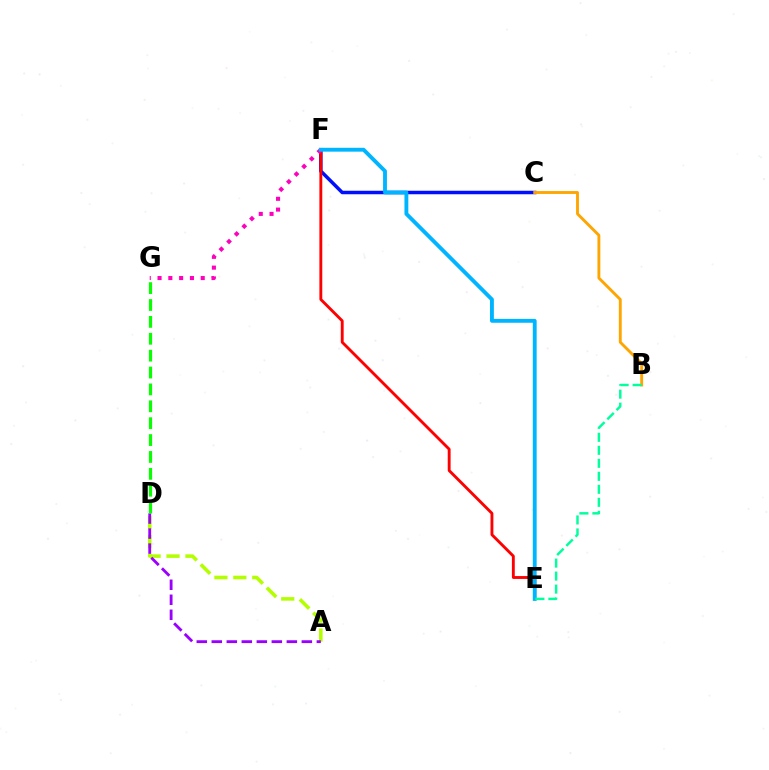{('C', 'F'): [{'color': '#0010ff', 'line_style': 'solid', 'thickness': 2.52}], ('B', 'C'): [{'color': '#ffa500', 'line_style': 'solid', 'thickness': 2.07}], ('E', 'F'): [{'color': '#ff0000', 'line_style': 'solid', 'thickness': 2.07}, {'color': '#00b5ff', 'line_style': 'solid', 'thickness': 2.78}], ('A', 'D'): [{'color': '#b3ff00', 'line_style': 'dashed', 'thickness': 2.57}, {'color': '#9b00ff', 'line_style': 'dashed', 'thickness': 2.04}], ('F', 'G'): [{'color': '#ff00bd', 'line_style': 'dotted', 'thickness': 2.93}], ('D', 'G'): [{'color': '#08ff00', 'line_style': 'dashed', 'thickness': 2.29}], ('B', 'E'): [{'color': '#00ff9d', 'line_style': 'dashed', 'thickness': 1.77}]}